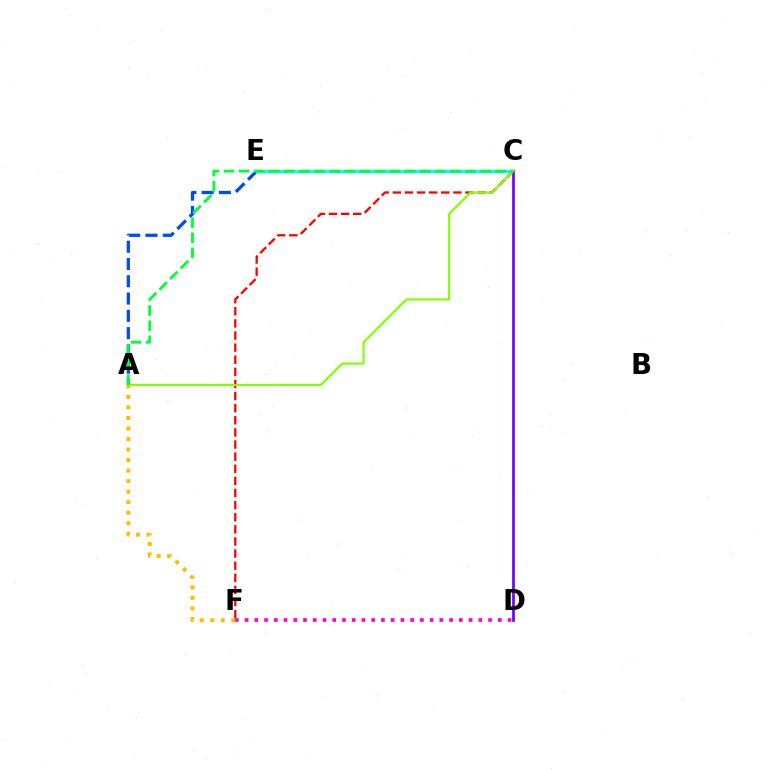{('A', 'E'): [{'color': '#004bff', 'line_style': 'dashed', 'thickness': 2.35}], ('D', 'F'): [{'color': '#ff00cf', 'line_style': 'dotted', 'thickness': 2.65}], ('C', 'E'): [{'color': '#00fff6', 'line_style': 'solid', 'thickness': 2.31}], ('C', 'D'): [{'color': '#7200ff', 'line_style': 'solid', 'thickness': 1.97}], ('C', 'F'): [{'color': '#ff0000', 'line_style': 'dashed', 'thickness': 1.65}], ('A', 'F'): [{'color': '#ffbd00', 'line_style': 'dotted', 'thickness': 2.86}], ('A', 'C'): [{'color': '#84ff00', 'line_style': 'solid', 'thickness': 1.56}, {'color': '#00ff39', 'line_style': 'dashed', 'thickness': 2.05}]}